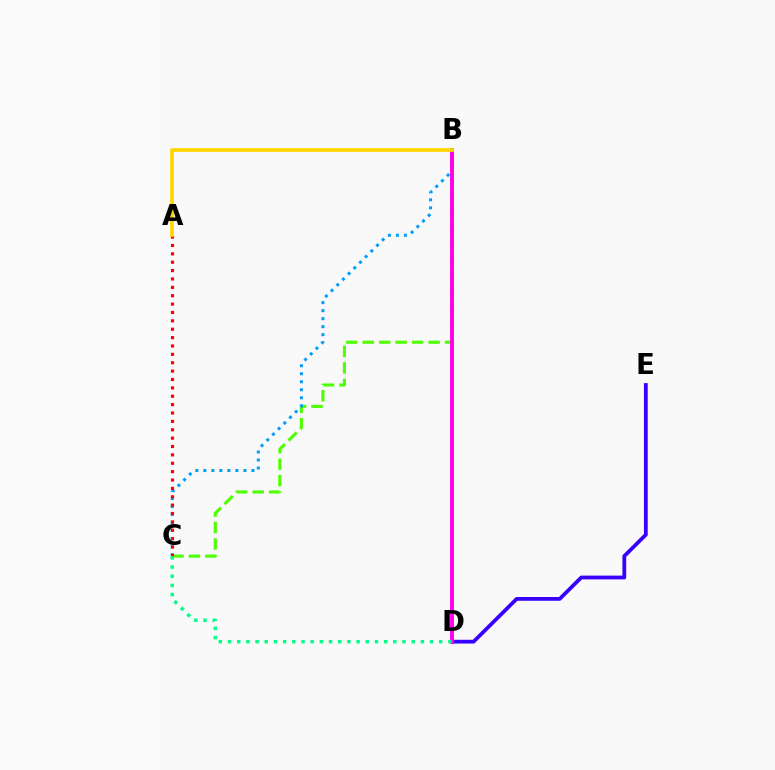{('B', 'C'): [{'color': '#4fff00', 'line_style': 'dashed', 'thickness': 2.24}, {'color': '#009eff', 'line_style': 'dotted', 'thickness': 2.18}], ('A', 'C'): [{'color': '#ff0000', 'line_style': 'dotted', 'thickness': 2.28}], ('D', 'E'): [{'color': '#3700ff', 'line_style': 'solid', 'thickness': 2.71}], ('B', 'D'): [{'color': '#ff00ed', 'line_style': 'solid', 'thickness': 2.8}], ('A', 'B'): [{'color': '#ffd500', 'line_style': 'solid', 'thickness': 2.69}], ('C', 'D'): [{'color': '#00ff86', 'line_style': 'dotted', 'thickness': 2.5}]}